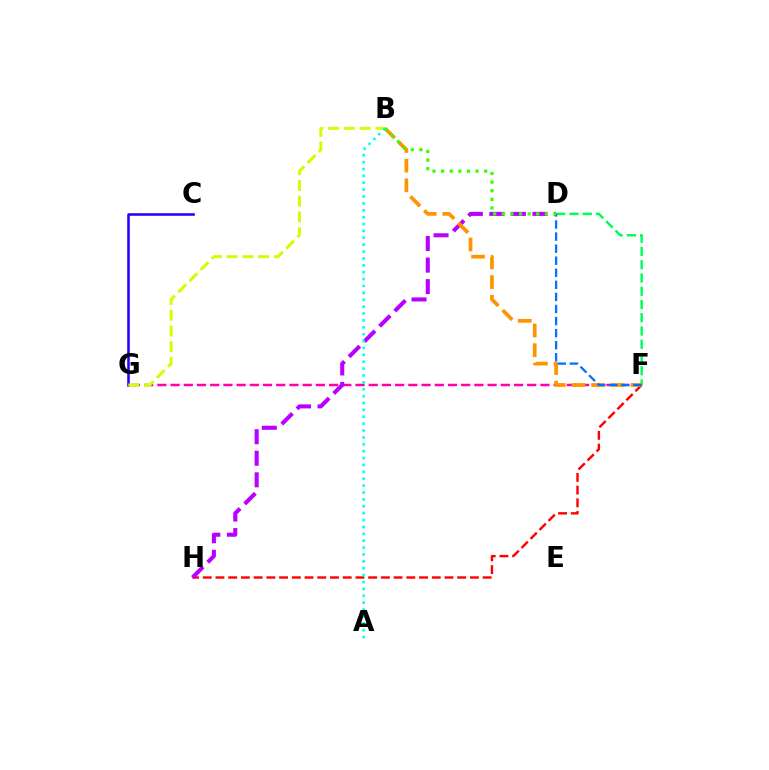{('F', 'H'): [{'color': '#ff0000', 'line_style': 'dashed', 'thickness': 1.73}], ('C', 'G'): [{'color': '#2500ff', 'line_style': 'solid', 'thickness': 1.85}], ('F', 'G'): [{'color': '#ff00ac', 'line_style': 'dashed', 'thickness': 1.79}], ('D', 'F'): [{'color': '#00ff5c', 'line_style': 'dashed', 'thickness': 1.8}, {'color': '#0074ff', 'line_style': 'dashed', 'thickness': 1.64}], ('B', 'G'): [{'color': '#d1ff00', 'line_style': 'dashed', 'thickness': 2.14}], ('D', 'H'): [{'color': '#b900ff', 'line_style': 'dashed', 'thickness': 2.93}], ('B', 'F'): [{'color': '#ff9400', 'line_style': 'dashed', 'thickness': 2.67}], ('A', 'B'): [{'color': '#00fff6', 'line_style': 'dotted', 'thickness': 1.87}], ('B', 'D'): [{'color': '#3dff00', 'line_style': 'dotted', 'thickness': 2.34}]}